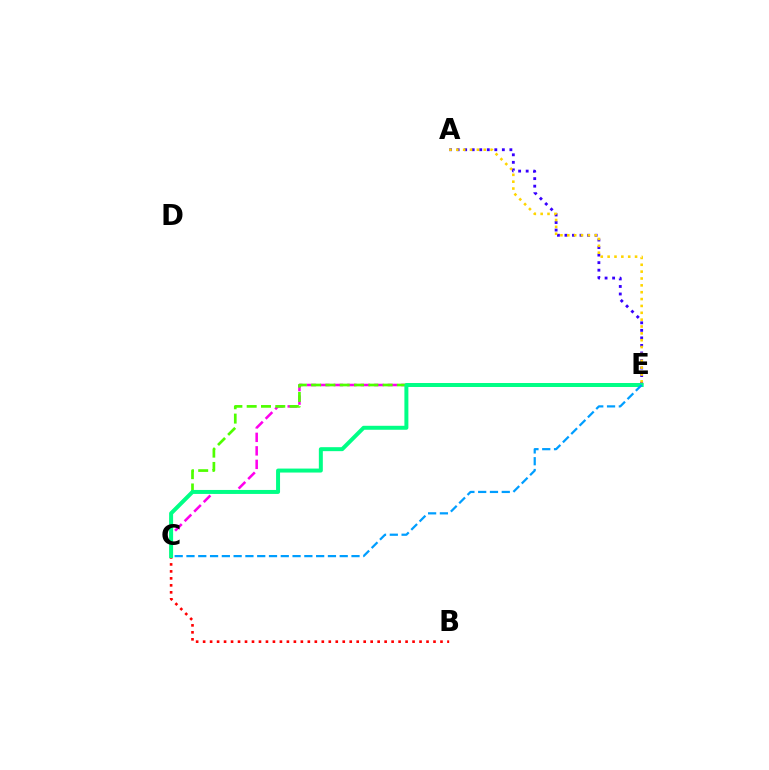{('A', 'E'): [{'color': '#3700ff', 'line_style': 'dotted', 'thickness': 2.05}, {'color': '#ffd500', 'line_style': 'dotted', 'thickness': 1.86}], ('C', 'E'): [{'color': '#ff00ed', 'line_style': 'dashed', 'thickness': 1.83}, {'color': '#4fff00', 'line_style': 'dashed', 'thickness': 1.94}, {'color': '#00ff86', 'line_style': 'solid', 'thickness': 2.87}, {'color': '#009eff', 'line_style': 'dashed', 'thickness': 1.6}], ('B', 'C'): [{'color': '#ff0000', 'line_style': 'dotted', 'thickness': 1.9}]}